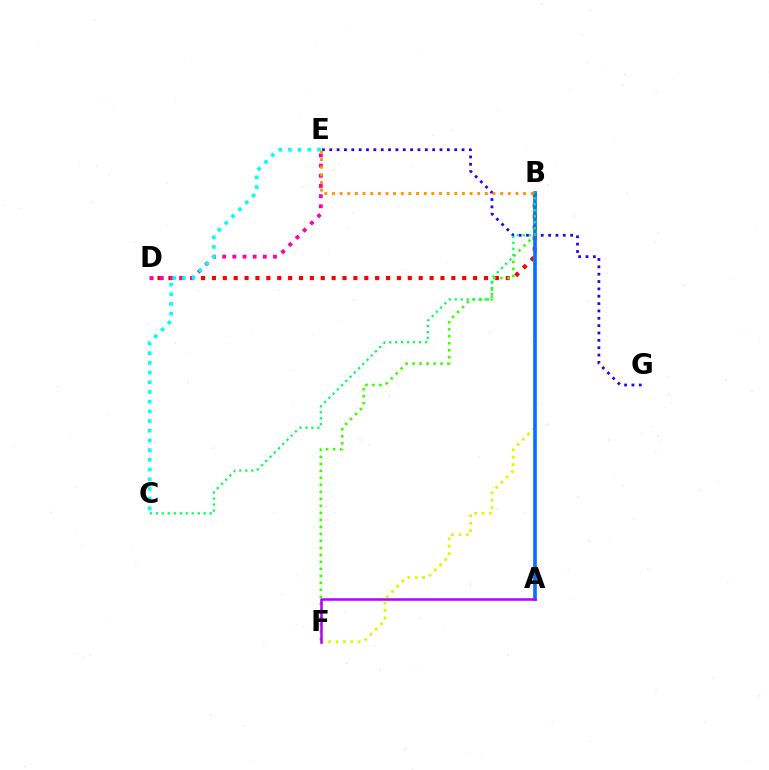{('B', 'D'): [{'color': '#ff0000', 'line_style': 'dotted', 'thickness': 2.96}], ('D', 'E'): [{'color': '#ff00ac', 'line_style': 'dotted', 'thickness': 2.76}], ('E', 'G'): [{'color': '#2500ff', 'line_style': 'dotted', 'thickness': 2.0}], ('B', 'F'): [{'color': '#3dff00', 'line_style': 'dotted', 'thickness': 1.9}, {'color': '#d1ff00', 'line_style': 'dotted', 'thickness': 2.01}], ('A', 'B'): [{'color': '#0074ff', 'line_style': 'solid', 'thickness': 2.61}], ('A', 'F'): [{'color': '#b900ff', 'line_style': 'solid', 'thickness': 1.83}], ('B', 'E'): [{'color': '#ff9400', 'line_style': 'dotted', 'thickness': 2.08}], ('C', 'E'): [{'color': '#00fff6', 'line_style': 'dotted', 'thickness': 2.63}], ('B', 'C'): [{'color': '#00ff5c', 'line_style': 'dotted', 'thickness': 1.63}]}